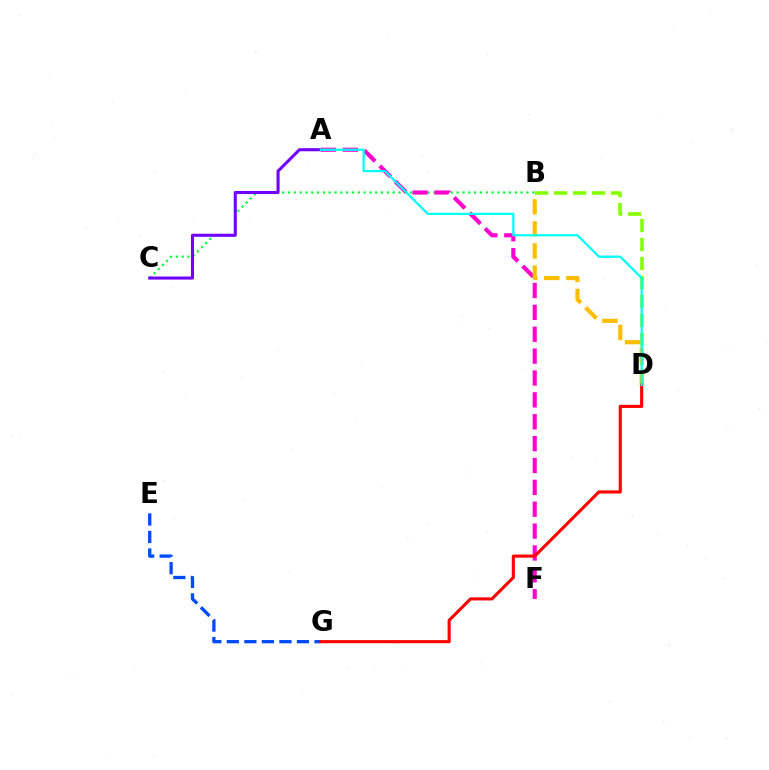{('E', 'G'): [{'color': '#004bff', 'line_style': 'dashed', 'thickness': 2.38}], ('B', 'C'): [{'color': '#00ff39', 'line_style': 'dotted', 'thickness': 1.58}], ('B', 'D'): [{'color': '#84ff00', 'line_style': 'dashed', 'thickness': 2.58}, {'color': '#ffbd00', 'line_style': 'dashed', 'thickness': 3.0}], ('A', 'F'): [{'color': '#ff00cf', 'line_style': 'dashed', 'thickness': 2.97}], ('D', 'G'): [{'color': '#ff0000', 'line_style': 'solid', 'thickness': 2.24}], ('A', 'C'): [{'color': '#7200ff', 'line_style': 'solid', 'thickness': 2.22}], ('A', 'D'): [{'color': '#00fff6', 'line_style': 'solid', 'thickness': 1.59}]}